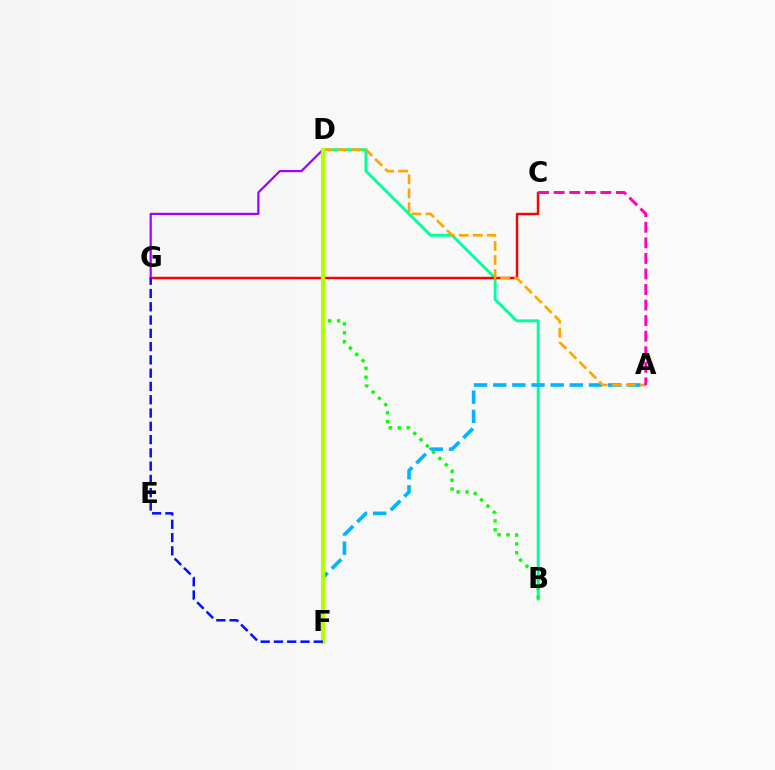{('D', 'G'): [{'color': '#9b00ff', 'line_style': 'solid', 'thickness': 1.57}], ('B', 'D'): [{'color': '#00ff9d', 'line_style': 'solid', 'thickness': 2.12}, {'color': '#08ff00', 'line_style': 'dotted', 'thickness': 2.42}], ('A', 'F'): [{'color': '#00b5ff', 'line_style': 'dashed', 'thickness': 2.6}], ('C', 'G'): [{'color': '#ff0000', 'line_style': 'solid', 'thickness': 1.75}], ('A', 'D'): [{'color': '#ffa500', 'line_style': 'dashed', 'thickness': 1.91}], ('A', 'C'): [{'color': '#ff00bd', 'line_style': 'dashed', 'thickness': 2.11}], ('D', 'F'): [{'color': '#b3ff00', 'line_style': 'solid', 'thickness': 2.95}], ('F', 'G'): [{'color': '#0010ff', 'line_style': 'dashed', 'thickness': 1.8}]}